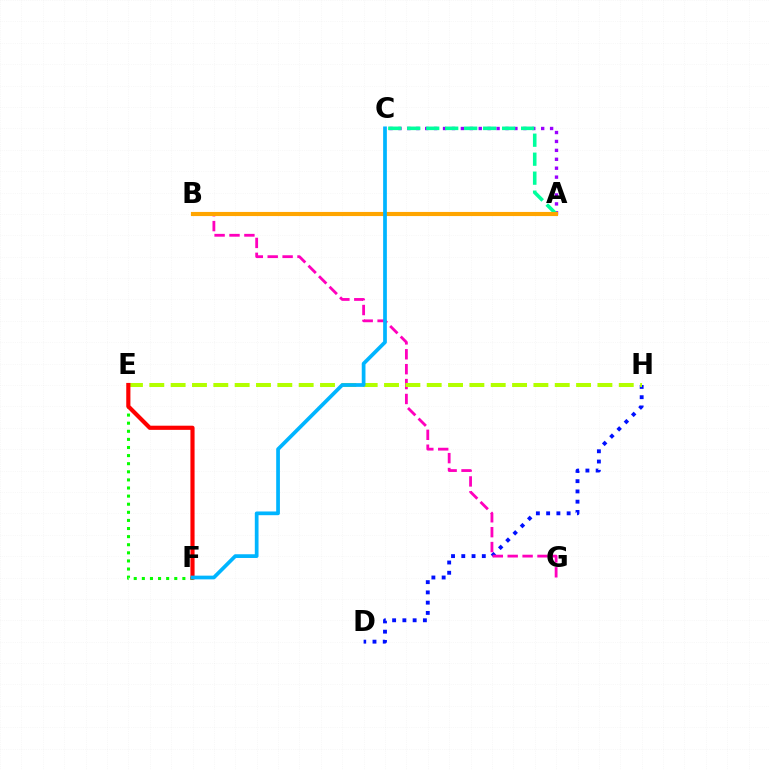{('D', 'H'): [{'color': '#0010ff', 'line_style': 'dotted', 'thickness': 2.79}], ('A', 'C'): [{'color': '#9b00ff', 'line_style': 'dotted', 'thickness': 2.42}, {'color': '#00ff9d', 'line_style': 'dashed', 'thickness': 2.58}], ('B', 'G'): [{'color': '#ff00bd', 'line_style': 'dashed', 'thickness': 2.02}], ('A', 'B'): [{'color': '#ffa500', 'line_style': 'solid', 'thickness': 2.97}], ('E', 'F'): [{'color': '#08ff00', 'line_style': 'dotted', 'thickness': 2.2}, {'color': '#ff0000', 'line_style': 'solid', 'thickness': 2.99}], ('E', 'H'): [{'color': '#b3ff00', 'line_style': 'dashed', 'thickness': 2.9}], ('C', 'F'): [{'color': '#00b5ff', 'line_style': 'solid', 'thickness': 2.68}]}